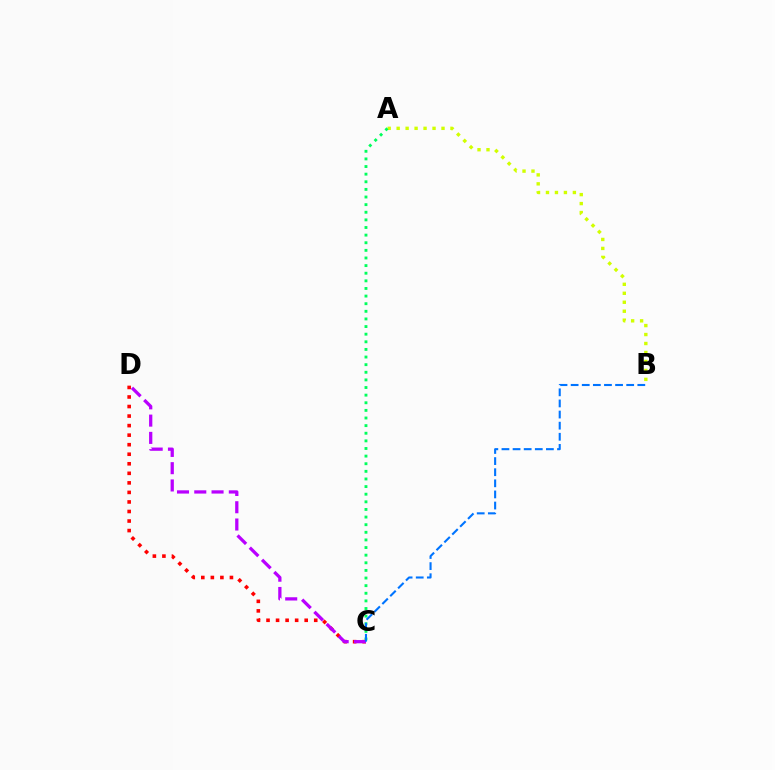{('A', 'B'): [{'color': '#d1ff00', 'line_style': 'dotted', 'thickness': 2.44}], ('A', 'C'): [{'color': '#00ff5c', 'line_style': 'dotted', 'thickness': 2.07}], ('C', 'D'): [{'color': '#ff0000', 'line_style': 'dotted', 'thickness': 2.59}, {'color': '#b900ff', 'line_style': 'dashed', 'thickness': 2.35}], ('B', 'C'): [{'color': '#0074ff', 'line_style': 'dashed', 'thickness': 1.51}]}